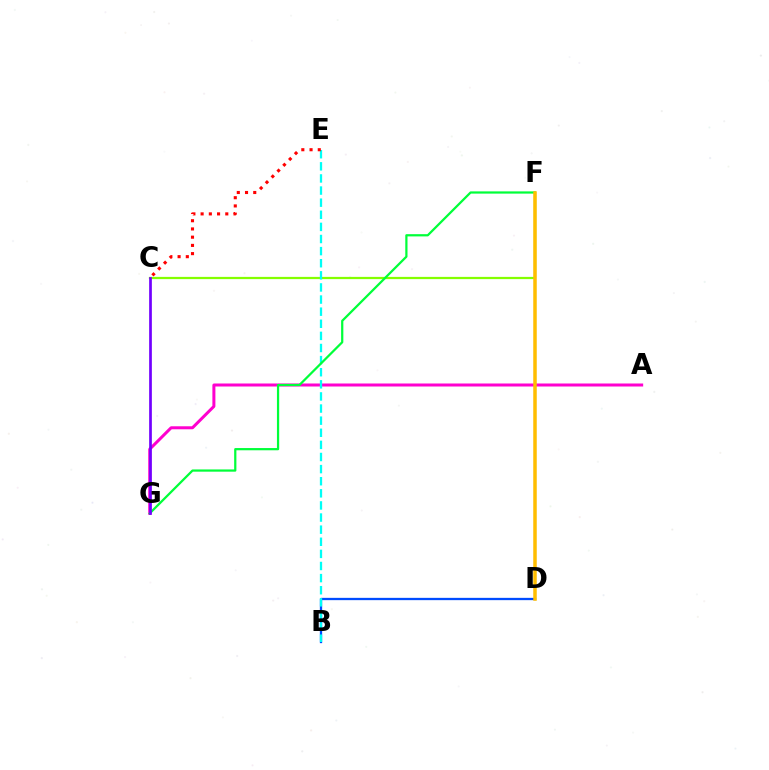{('B', 'D'): [{'color': '#004bff', 'line_style': 'solid', 'thickness': 1.66}], ('A', 'G'): [{'color': '#ff00cf', 'line_style': 'solid', 'thickness': 2.16}], ('C', 'F'): [{'color': '#84ff00', 'line_style': 'solid', 'thickness': 1.61}], ('B', 'E'): [{'color': '#00fff6', 'line_style': 'dashed', 'thickness': 1.65}], ('F', 'G'): [{'color': '#00ff39', 'line_style': 'solid', 'thickness': 1.61}], ('C', 'E'): [{'color': '#ff0000', 'line_style': 'dotted', 'thickness': 2.23}], ('C', 'G'): [{'color': '#7200ff', 'line_style': 'solid', 'thickness': 1.95}], ('D', 'F'): [{'color': '#ffbd00', 'line_style': 'solid', 'thickness': 2.53}]}